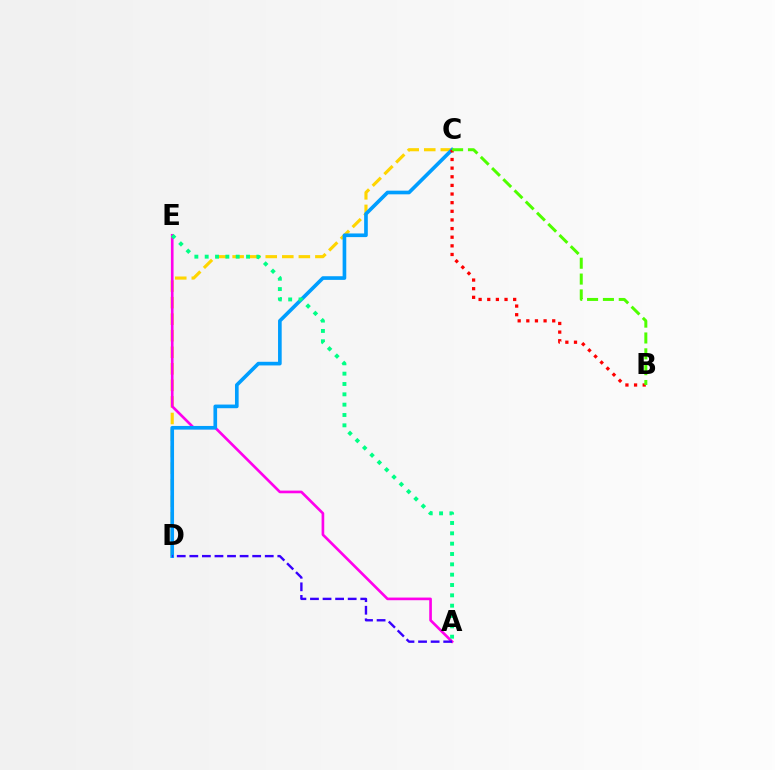{('C', 'D'): [{'color': '#ffd500', 'line_style': 'dashed', 'thickness': 2.25}, {'color': '#009eff', 'line_style': 'solid', 'thickness': 2.63}], ('A', 'E'): [{'color': '#ff00ed', 'line_style': 'solid', 'thickness': 1.91}, {'color': '#00ff86', 'line_style': 'dotted', 'thickness': 2.81}], ('B', 'C'): [{'color': '#ff0000', 'line_style': 'dotted', 'thickness': 2.35}, {'color': '#4fff00', 'line_style': 'dashed', 'thickness': 2.15}], ('A', 'D'): [{'color': '#3700ff', 'line_style': 'dashed', 'thickness': 1.71}]}